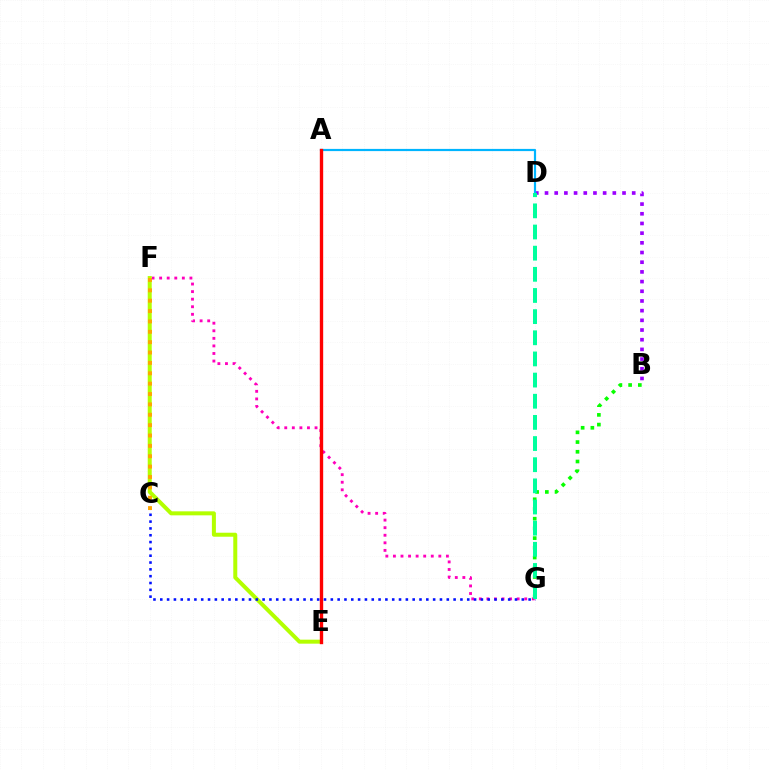{('B', 'G'): [{'color': '#08ff00', 'line_style': 'dotted', 'thickness': 2.64}], ('F', 'G'): [{'color': '#ff00bd', 'line_style': 'dotted', 'thickness': 2.06}], ('E', 'F'): [{'color': '#b3ff00', 'line_style': 'solid', 'thickness': 2.88}], ('C', 'G'): [{'color': '#0010ff', 'line_style': 'dotted', 'thickness': 1.85}], ('B', 'D'): [{'color': '#9b00ff', 'line_style': 'dotted', 'thickness': 2.63}], ('A', 'D'): [{'color': '#00b5ff', 'line_style': 'solid', 'thickness': 1.58}], ('D', 'G'): [{'color': '#00ff9d', 'line_style': 'dashed', 'thickness': 2.87}], ('C', 'F'): [{'color': '#ffa500', 'line_style': 'dotted', 'thickness': 2.82}], ('A', 'E'): [{'color': '#ff0000', 'line_style': 'solid', 'thickness': 2.42}]}